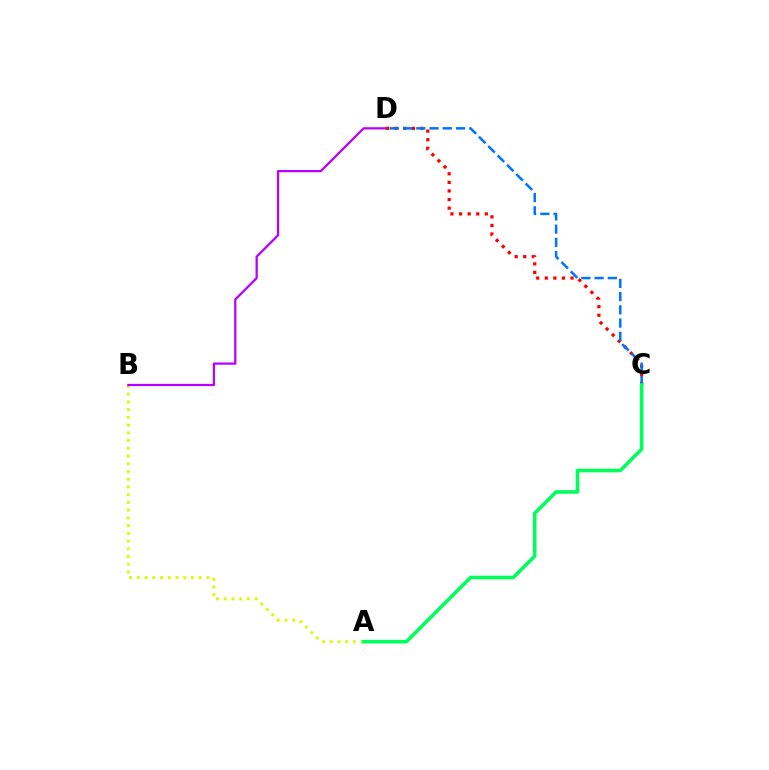{('A', 'B'): [{'color': '#d1ff00', 'line_style': 'dotted', 'thickness': 2.1}], ('C', 'D'): [{'color': '#ff0000', 'line_style': 'dotted', 'thickness': 2.33}, {'color': '#0074ff', 'line_style': 'dashed', 'thickness': 1.8}], ('B', 'D'): [{'color': '#b900ff', 'line_style': 'solid', 'thickness': 1.62}], ('A', 'C'): [{'color': '#00ff5c', 'line_style': 'solid', 'thickness': 2.58}]}